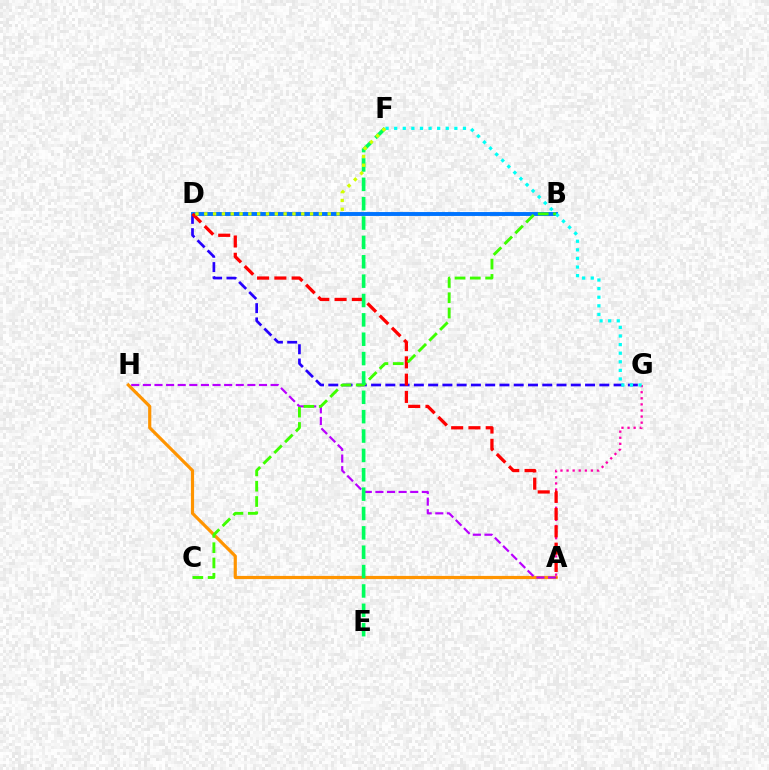{('A', 'H'): [{'color': '#ff9400', 'line_style': 'solid', 'thickness': 2.28}, {'color': '#b900ff', 'line_style': 'dashed', 'thickness': 1.58}], ('A', 'G'): [{'color': '#ff00ac', 'line_style': 'dotted', 'thickness': 1.65}], ('D', 'G'): [{'color': '#2500ff', 'line_style': 'dashed', 'thickness': 1.94}], ('B', 'D'): [{'color': '#0074ff', 'line_style': 'solid', 'thickness': 2.81}], ('A', 'D'): [{'color': '#ff0000', 'line_style': 'dashed', 'thickness': 2.35}], ('B', 'C'): [{'color': '#3dff00', 'line_style': 'dashed', 'thickness': 2.08}], ('F', 'G'): [{'color': '#00fff6', 'line_style': 'dotted', 'thickness': 2.34}], ('E', 'F'): [{'color': '#00ff5c', 'line_style': 'dashed', 'thickness': 2.63}], ('D', 'F'): [{'color': '#d1ff00', 'line_style': 'dotted', 'thickness': 2.4}]}